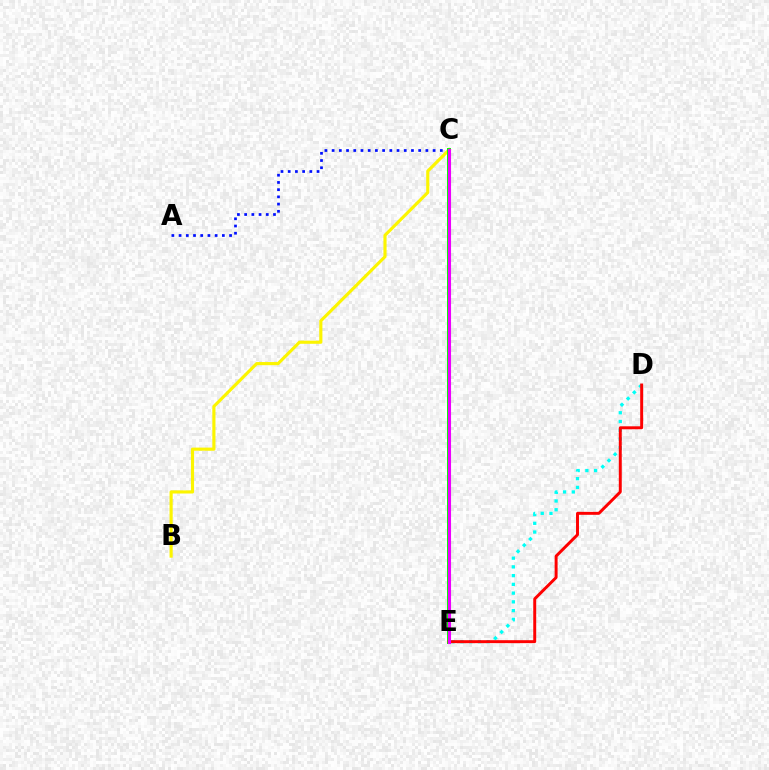{('A', 'C'): [{'color': '#0010ff', 'line_style': 'dotted', 'thickness': 1.96}], ('B', 'C'): [{'color': '#fcf500', 'line_style': 'solid', 'thickness': 2.26}], ('C', 'E'): [{'color': '#08ff00', 'line_style': 'solid', 'thickness': 2.87}, {'color': '#ee00ff', 'line_style': 'solid', 'thickness': 2.22}], ('D', 'E'): [{'color': '#00fff6', 'line_style': 'dotted', 'thickness': 2.38}, {'color': '#ff0000', 'line_style': 'solid', 'thickness': 2.12}]}